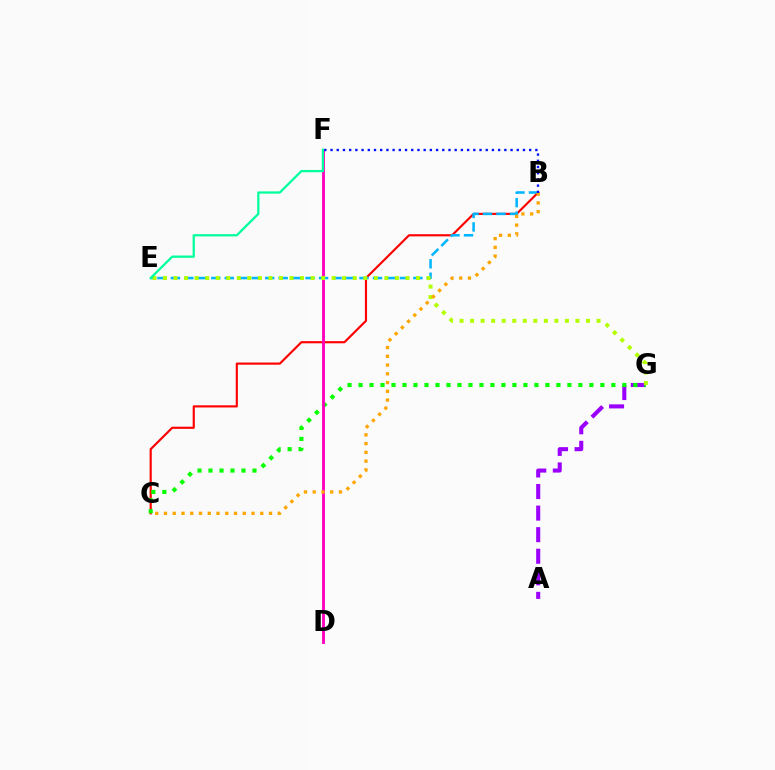{('B', 'C'): [{'color': '#ff0000', 'line_style': 'solid', 'thickness': 1.55}, {'color': '#ffa500', 'line_style': 'dotted', 'thickness': 2.38}], ('A', 'G'): [{'color': '#9b00ff', 'line_style': 'dashed', 'thickness': 2.93}], ('C', 'G'): [{'color': '#08ff00', 'line_style': 'dotted', 'thickness': 2.99}], ('D', 'F'): [{'color': '#ff00bd', 'line_style': 'solid', 'thickness': 2.06}], ('B', 'E'): [{'color': '#00b5ff', 'line_style': 'dashed', 'thickness': 1.83}], ('E', 'G'): [{'color': '#b3ff00', 'line_style': 'dotted', 'thickness': 2.86}], ('B', 'F'): [{'color': '#0010ff', 'line_style': 'dotted', 'thickness': 1.69}], ('E', 'F'): [{'color': '#00ff9d', 'line_style': 'solid', 'thickness': 1.63}]}